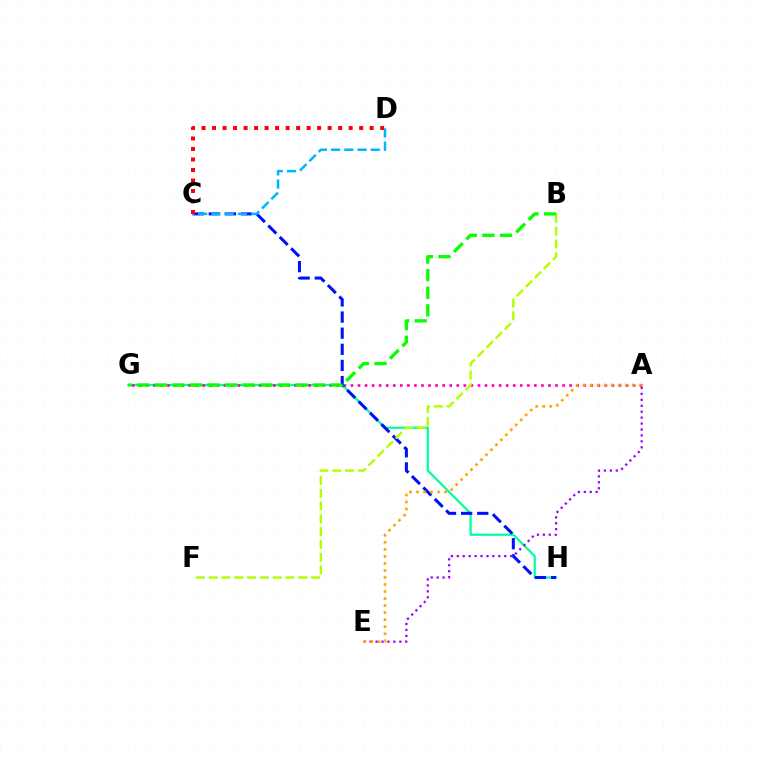{('G', 'H'): [{'color': '#00ff9d', 'line_style': 'solid', 'thickness': 1.61}], ('A', 'G'): [{'color': '#ff00bd', 'line_style': 'dotted', 'thickness': 1.92}], ('C', 'H'): [{'color': '#0010ff', 'line_style': 'dashed', 'thickness': 2.19}], ('B', 'F'): [{'color': '#b3ff00', 'line_style': 'dashed', 'thickness': 1.74}], ('C', 'D'): [{'color': '#00b5ff', 'line_style': 'dashed', 'thickness': 1.8}, {'color': '#ff0000', 'line_style': 'dotted', 'thickness': 2.85}], ('B', 'G'): [{'color': '#08ff00', 'line_style': 'dashed', 'thickness': 2.39}], ('A', 'E'): [{'color': '#9b00ff', 'line_style': 'dotted', 'thickness': 1.61}, {'color': '#ffa500', 'line_style': 'dotted', 'thickness': 1.91}]}